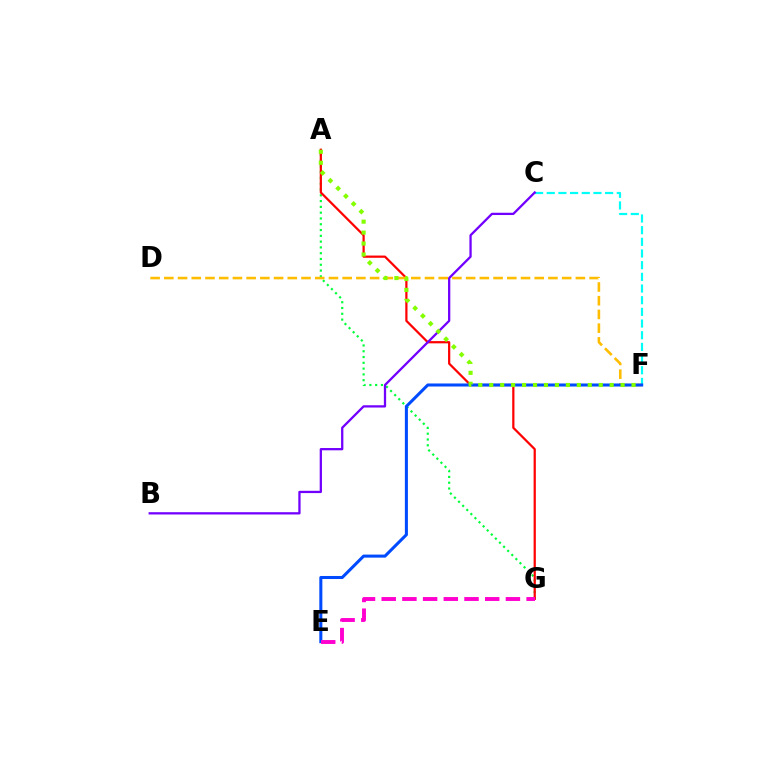{('A', 'G'): [{'color': '#00ff39', 'line_style': 'dotted', 'thickness': 1.57}, {'color': '#ff0000', 'line_style': 'solid', 'thickness': 1.6}], ('C', 'F'): [{'color': '#00fff6', 'line_style': 'dashed', 'thickness': 1.59}], ('D', 'F'): [{'color': '#ffbd00', 'line_style': 'dashed', 'thickness': 1.86}], ('E', 'F'): [{'color': '#004bff', 'line_style': 'solid', 'thickness': 2.19}], ('B', 'C'): [{'color': '#7200ff', 'line_style': 'solid', 'thickness': 1.64}], ('A', 'F'): [{'color': '#84ff00', 'line_style': 'dotted', 'thickness': 2.97}], ('E', 'G'): [{'color': '#ff00cf', 'line_style': 'dashed', 'thickness': 2.81}]}